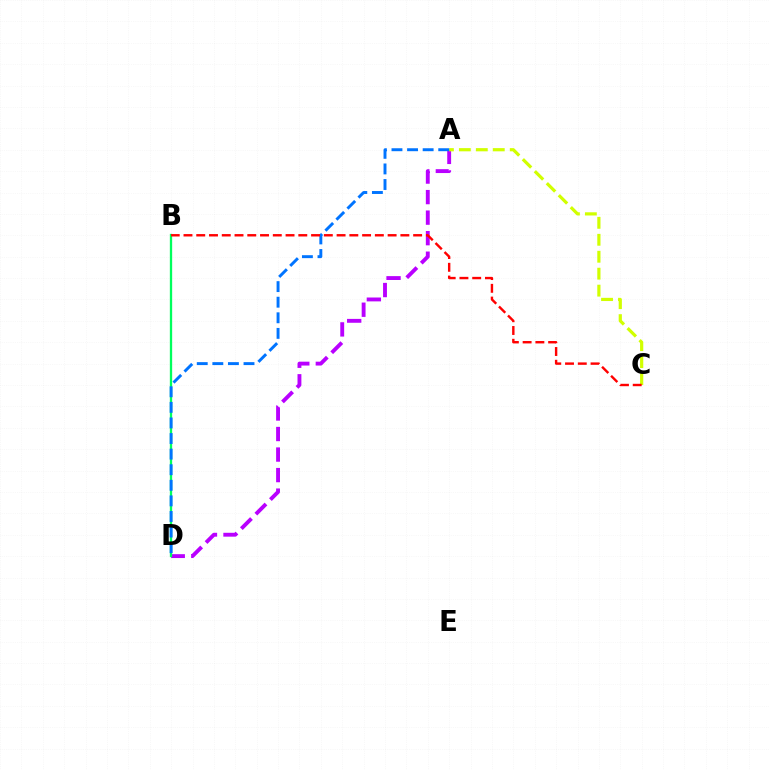{('A', 'D'): [{'color': '#b900ff', 'line_style': 'dashed', 'thickness': 2.79}, {'color': '#0074ff', 'line_style': 'dashed', 'thickness': 2.12}], ('B', 'D'): [{'color': '#00ff5c', 'line_style': 'solid', 'thickness': 1.66}], ('A', 'C'): [{'color': '#d1ff00', 'line_style': 'dashed', 'thickness': 2.3}], ('B', 'C'): [{'color': '#ff0000', 'line_style': 'dashed', 'thickness': 1.73}]}